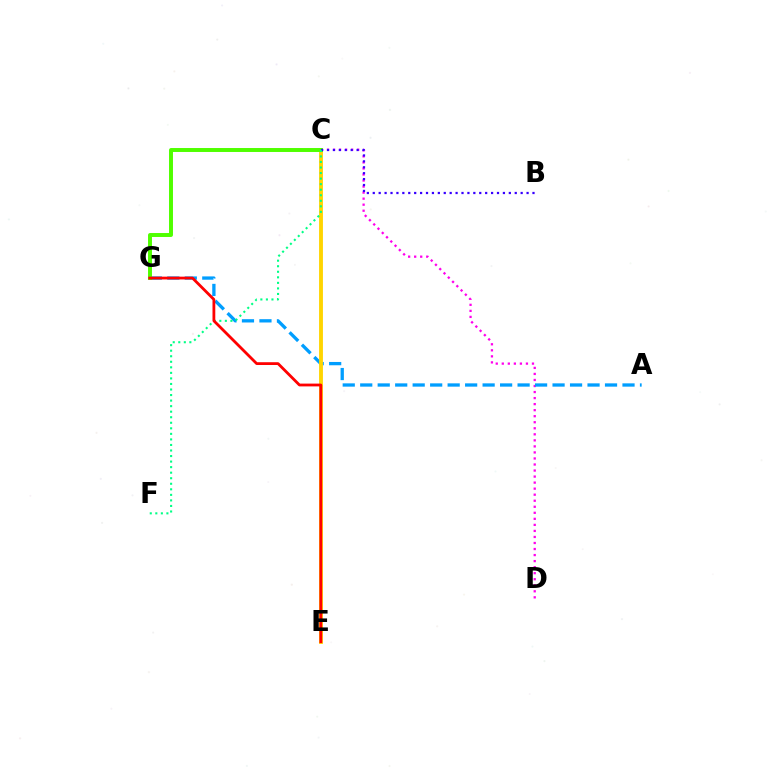{('C', 'D'): [{'color': '#ff00ed', 'line_style': 'dotted', 'thickness': 1.64}], ('A', 'G'): [{'color': '#009eff', 'line_style': 'dashed', 'thickness': 2.38}], ('C', 'E'): [{'color': '#ffd500', 'line_style': 'solid', 'thickness': 2.78}], ('C', 'G'): [{'color': '#4fff00', 'line_style': 'solid', 'thickness': 2.84}], ('B', 'C'): [{'color': '#3700ff', 'line_style': 'dotted', 'thickness': 1.61}], ('C', 'F'): [{'color': '#00ff86', 'line_style': 'dotted', 'thickness': 1.51}], ('E', 'G'): [{'color': '#ff0000', 'line_style': 'solid', 'thickness': 2.01}]}